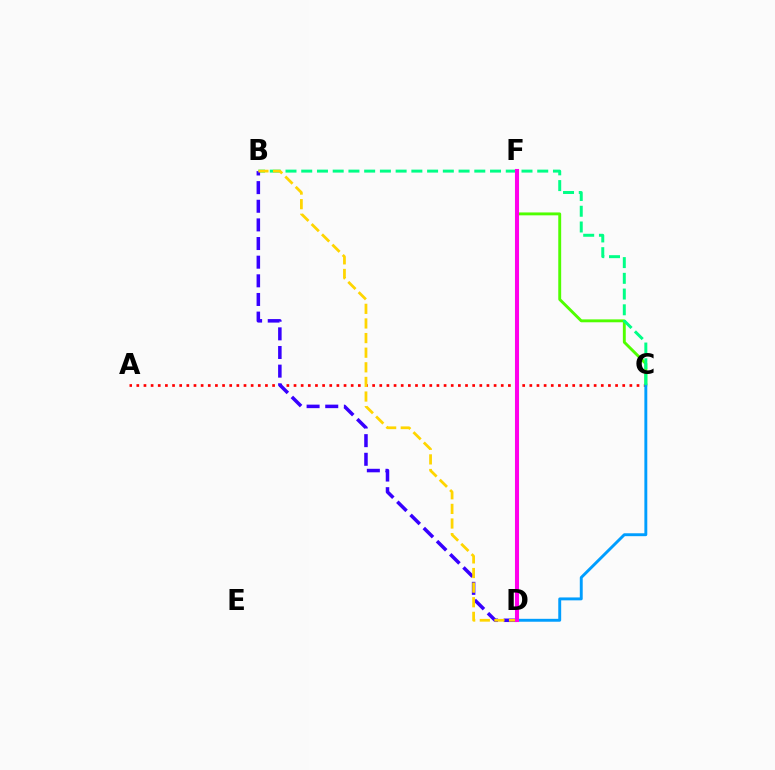{('A', 'C'): [{'color': '#ff0000', 'line_style': 'dotted', 'thickness': 1.94}], ('C', 'F'): [{'color': '#4fff00', 'line_style': 'solid', 'thickness': 2.09}], ('C', 'D'): [{'color': '#009eff', 'line_style': 'solid', 'thickness': 2.09}], ('B', 'C'): [{'color': '#00ff86', 'line_style': 'dashed', 'thickness': 2.14}], ('B', 'D'): [{'color': '#3700ff', 'line_style': 'dashed', 'thickness': 2.53}, {'color': '#ffd500', 'line_style': 'dashed', 'thickness': 1.99}], ('D', 'F'): [{'color': '#ff00ed', 'line_style': 'solid', 'thickness': 2.93}]}